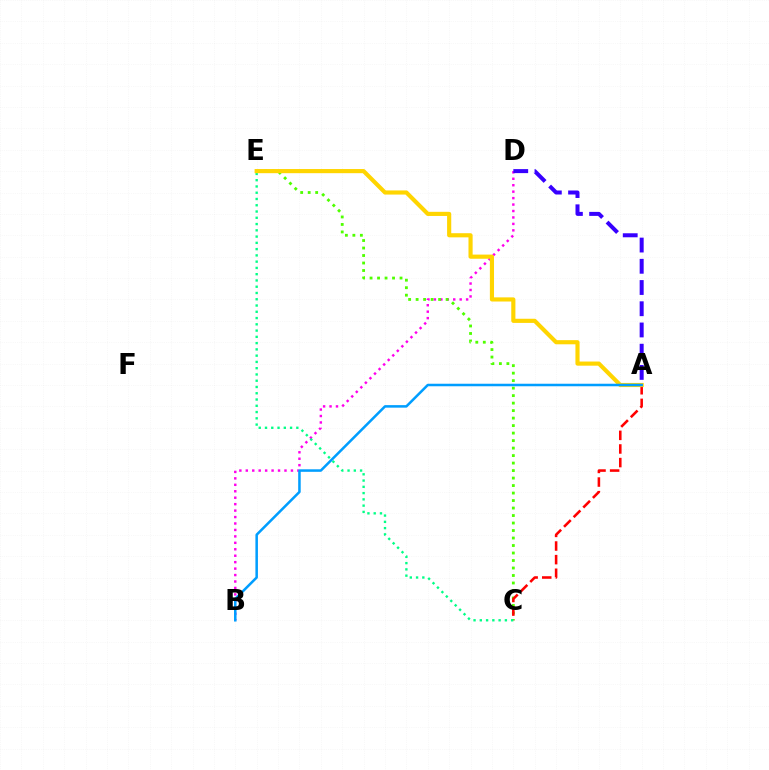{('B', 'D'): [{'color': '#ff00ed', 'line_style': 'dotted', 'thickness': 1.75}], ('C', 'E'): [{'color': '#4fff00', 'line_style': 'dotted', 'thickness': 2.04}, {'color': '#00ff86', 'line_style': 'dotted', 'thickness': 1.7}], ('A', 'D'): [{'color': '#3700ff', 'line_style': 'dashed', 'thickness': 2.88}], ('A', 'C'): [{'color': '#ff0000', 'line_style': 'dashed', 'thickness': 1.85}], ('A', 'E'): [{'color': '#ffd500', 'line_style': 'solid', 'thickness': 2.98}], ('A', 'B'): [{'color': '#009eff', 'line_style': 'solid', 'thickness': 1.82}]}